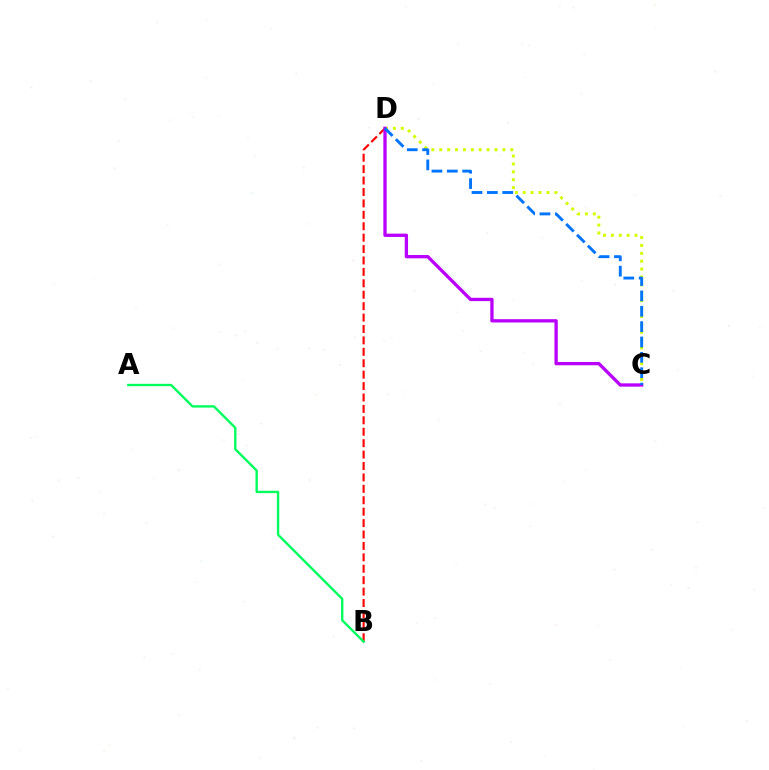{('B', 'D'): [{'color': '#ff0000', 'line_style': 'dashed', 'thickness': 1.55}], ('C', 'D'): [{'color': '#d1ff00', 'line_style': 'dotted', 'thickness': 2.14}, {'color': '#b900ff', 'line_style': 'solid', 'thickness': 2.38}, {'color': '#0074ff', 'line_style': 'dashed', 'thickness': 2.09}], ('A', 'B'): [{'color': '#00ff5c', 'line_style': 'solid', 'thickness': 1.71}]}